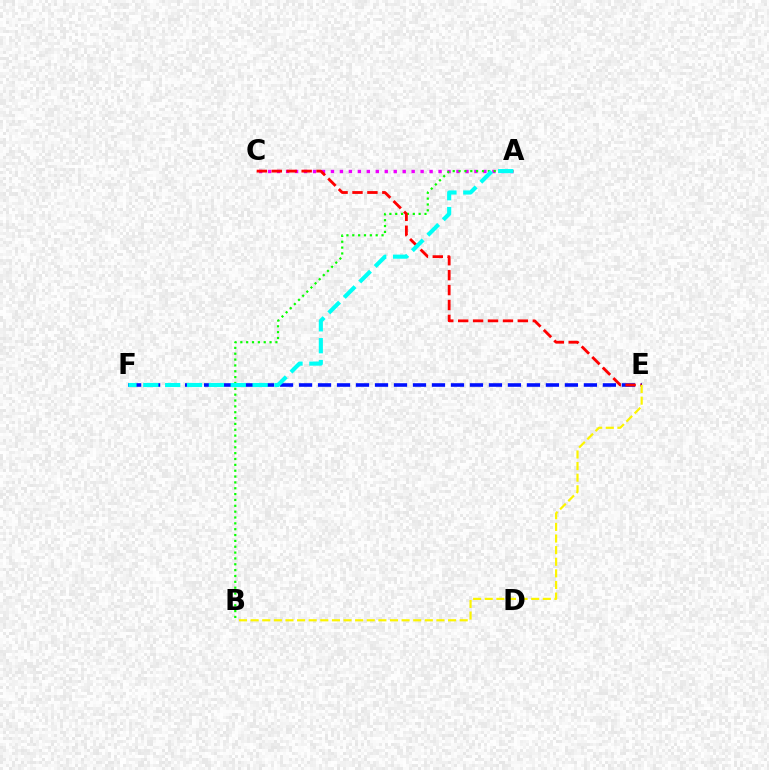{('A', 'C'): [{'color': '#ee00ff', 'line_style': 'dotted', 'thickness': 2.44}], ('A', 'B'): [{'color': '#08ff00', 'line_style': 'dotted', 'thickness': 1.59}], ('E', 'F'): [{'color': '#0010ff', 'line_style': 'dashed', 'thickness': 2.58}], ('C', 'E'): [{'color': '#ff0000', 'line_style': 'dashed', 'thickness': 2.03}], ('A', 'F'): [{'color': '#00fff6', 'line_style': 'dashed', 'thickness': 2.97}], ('B', 'E'): [{'color': '#fcf500', 'line_style': 'dashed', 'thickness': 1.58}]}